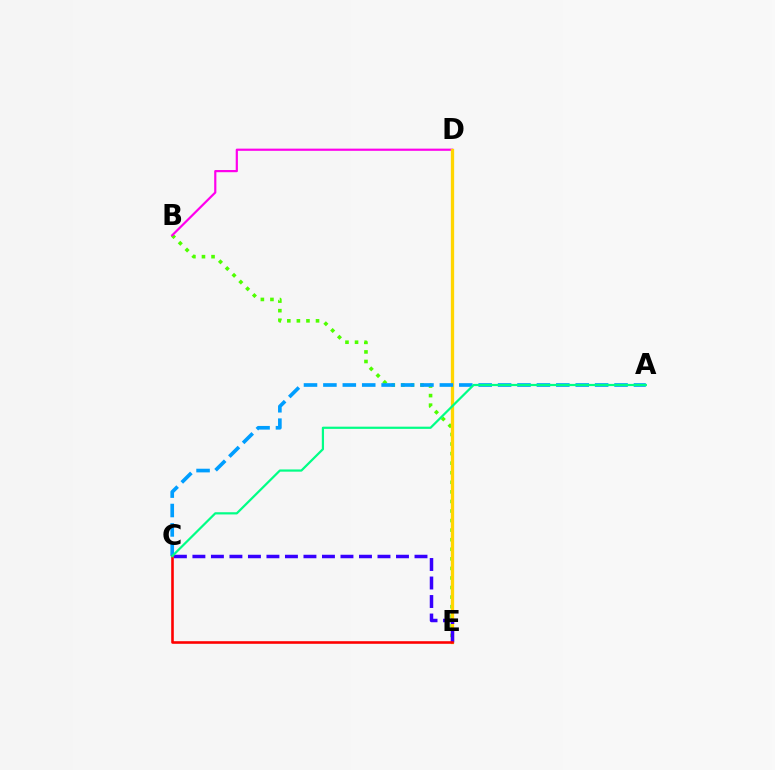{('B', 'E'): [{'color': '#4fff00', 'line_style': 'dotted', 'thickness': 2.6}], ('B', 'D'): [{'color': '#ff00ed', 'line_style': 'solid', 'thickness': 1.58}], ('D', 'E'): [{'color': '#ffd500', 'line_style': 'solid', 'thickness': 2.38}], ('A', 'C'): [{'color': '#009eff', 'line_style': 'dashed', 'thickness': 2.64}, {'color': '#00ff86', 'line_style': 'solid', 'thickness': 1.59}], ('C', 'E'): [{'color': '#3700ff', 'line_style': 'dashed', 'thickness': 2.51}, {'color': '#ff0000', 'line_style': 'solid', 'thickness': 1.87}]}